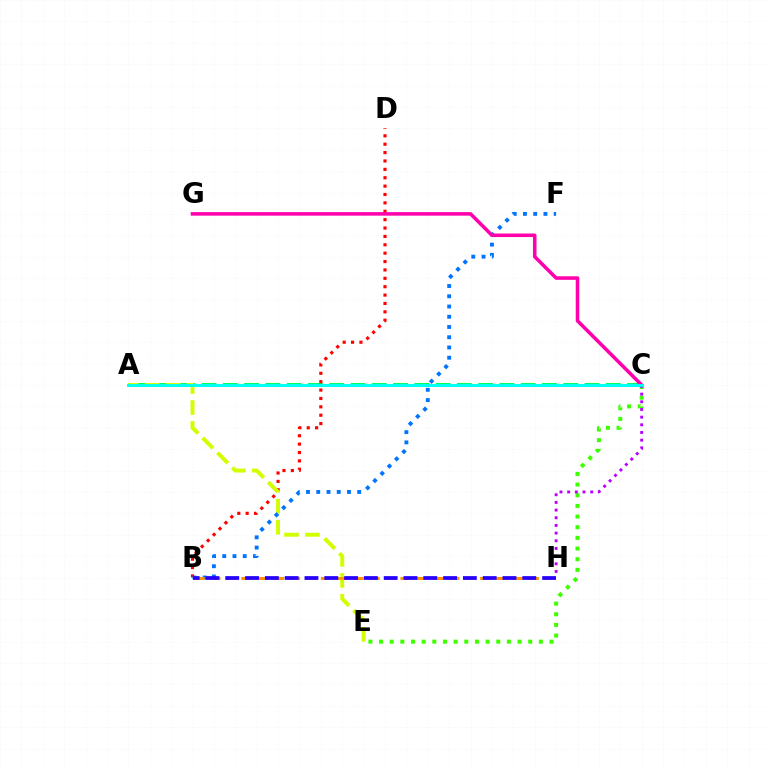{('A', 'C'): [{'color': '#00ff5c', 'line_style': 'dashed', 'thickness': 2.89}, {'color': '#00fff6', 'line_style': 'solid', 'thickness': 2.1}], ('B', 'D'): [{'color': '#ff0000', 'line_style': 'dotted', 'thickness': 2.28}], ('C', 'E'): [{'color': '#3dff00', 'line_style': 'dotted', 'thickness': 2.9}], ('A', 'E'): [{'color': '#d1ff00', 'line_style': 'dashed', 'thickness': 2.85}], ('B', 'F'): [{'color': '#0074ff', 'line_style': 'dotted', 'thickness': 2.78}], ('C', 'H'): [{'color': '#b900ff', 'line_style': 'dotted', 'thickness': 2.08}], ('B', 'H'): [{'color': '#ff9400', 'line_style': 'dashed', 'thickness': 2.16}, {'color': '#2500ff', 'line_style': 'dashed', 'thickness': 2.69}], ('C', 'G'): [{'color': '#ff00ac', 'line_style': 'solid', 'thickness': 2.55}]}